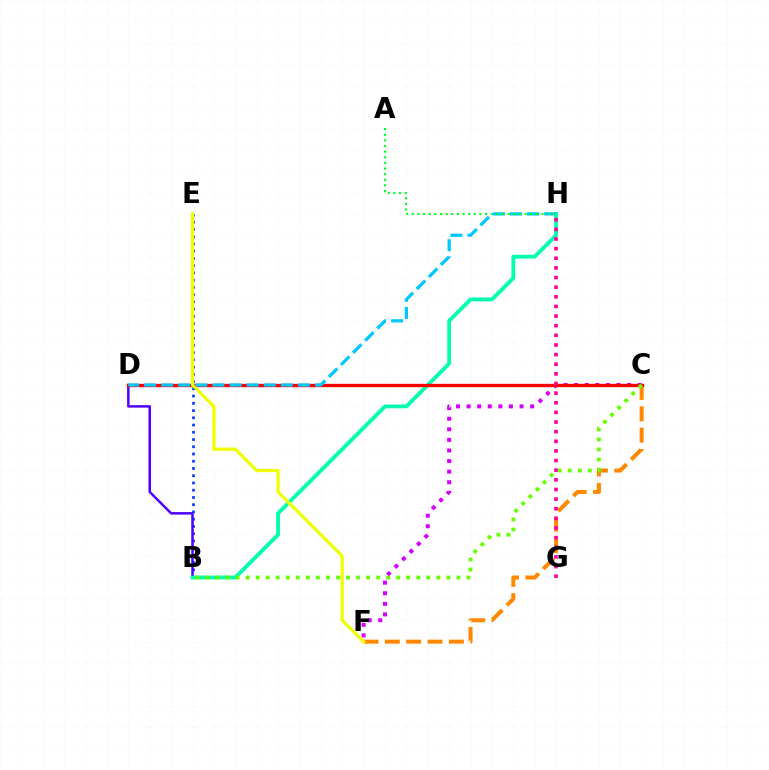{('B', 'E'): [{'color': '#003fff', 'line_style': 'dotted', 'thickness': 1.97}], ('C', 'F'): [{'color': '#ff8800', 'line_style': 'dashed', 'thickness': 2.9}, {'color': '#d600ff', 'line_style': 'dotted', 'thickness': 2.88}], ('B', 'D'): [{'color': '#4f00ff', 'line_style': 'solid', 'thickness': 1.8}], ('B', 'H'): [{'color': '#00ffaf', 'line_style': 'solid', 'thickness': 2.76}], ('C', 'D'): [{'color': '#ff0000', 'line_style': 'solid', 'thickness': 2.41}], ('D', 'H'): [{'color': '#00c7ff', 'line_style': 'dashed', 'thickness': 2.32}], ('A', 'H'): [{'color': '#00ff27', 'line_style': 'dotted', 'thickness': 1.53}], ('G', 'H'): [{'color': '#ff00a0', 'line_style': 'dotted', 'thickness': 2.62}], ('E', 'F'): [{'color': '#eeff00', 'line_style': 'solid', 'thickness': 2.3}], ('B', 'C'): [{'color': '#66ff00', 'line_style': 'dotted', 'thickness': 2.73}]}